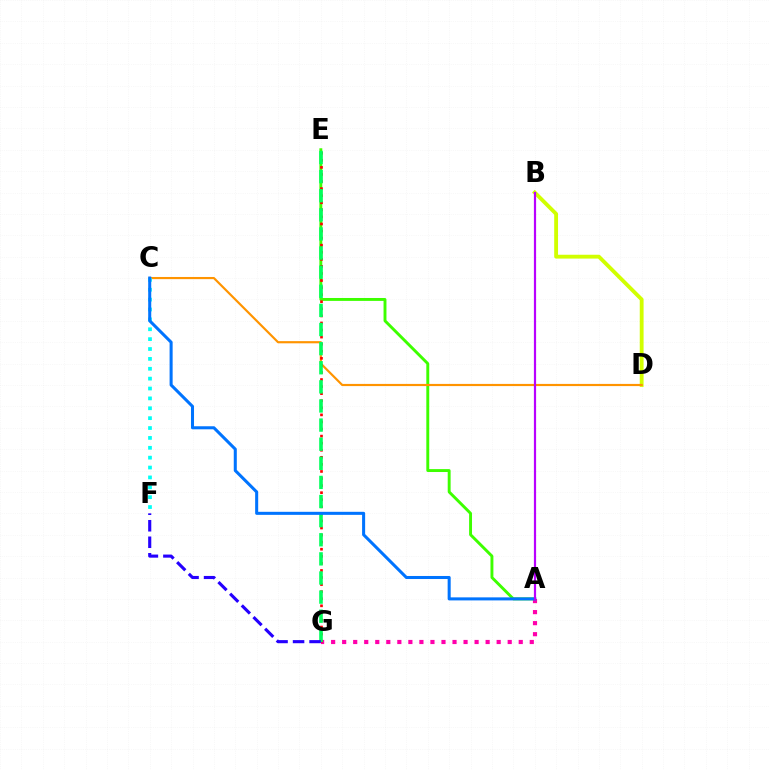{('B', 'D'): [{'color': '#d1ff00', 'line_style': 'solid', 'thickness': 2.76}], ('A', 'E'): [{'color': '#3dff00', 'line_style': 'solid', 'thickness': 2.1}], ('A', 'G'): [{'color': '#ff00ac', 'line_style': 'dotted', 'thickness': 3.0}], ('C', 'D'): [{'color': '#ff9400', 'line_style': 'solid', 'thickness': 1.56}], ('E', 'G'): [{'color': '#ff0000', 'line_style': 'dotted', 'thickness': 1.92}, {'color': '#00ff5c', 'line_style': 'dashed', 'thickness': 2.6}], ('C', 'F'): [{'color': '#00fff6', 'line_style': 'dotted', 'thickness': 2.68}], ('A', 'C'): [{'color': '#0074ff', 'line_style': 'solid', 'thickness': 2.19}], ('A', 'B'): [{'color': '#b900ff', 'line_style': 'solid', 'thickness': 1.59}], ('F', 'G'): [{'color': '#2500ff', 'line_style': 'dashed', 'thickness': 2.24}]}